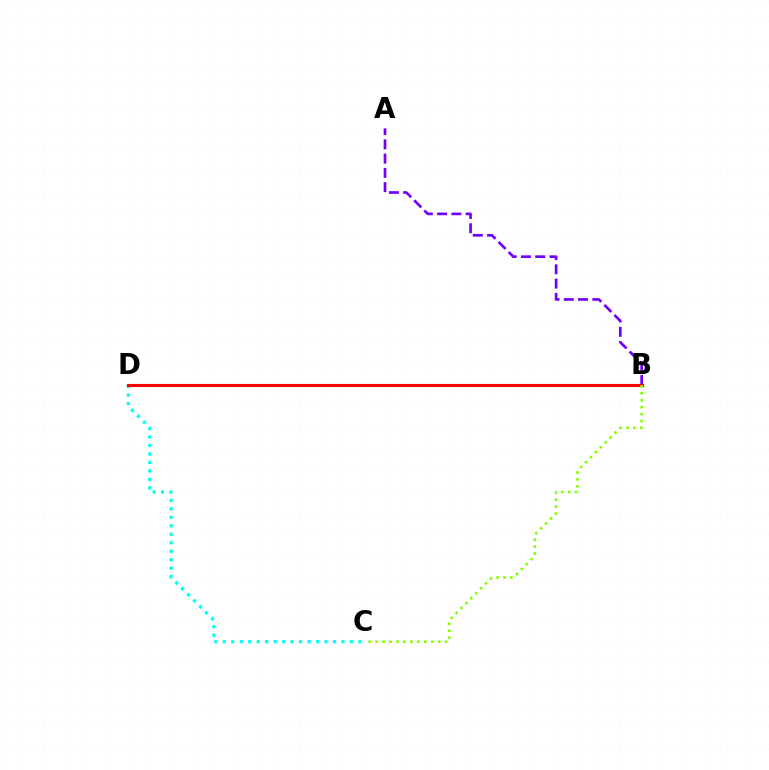{('A', 'B'): [{'color': '#7200ff', 'line_style': 'dashed', 'thickness': 1.94}], ('C', 'D'): [{'color': '#00fff6', 'line_style': 'dotted', 'thickness': 2.3}], ('B', 'D'): [{'color': '#ff0000', 'line_style': 'solid', 'thickness': 2.23}], ('B', 'C'): [{'color': '#84ff00', 'line_style': 'dotted', 'thickness': 1.89}]}